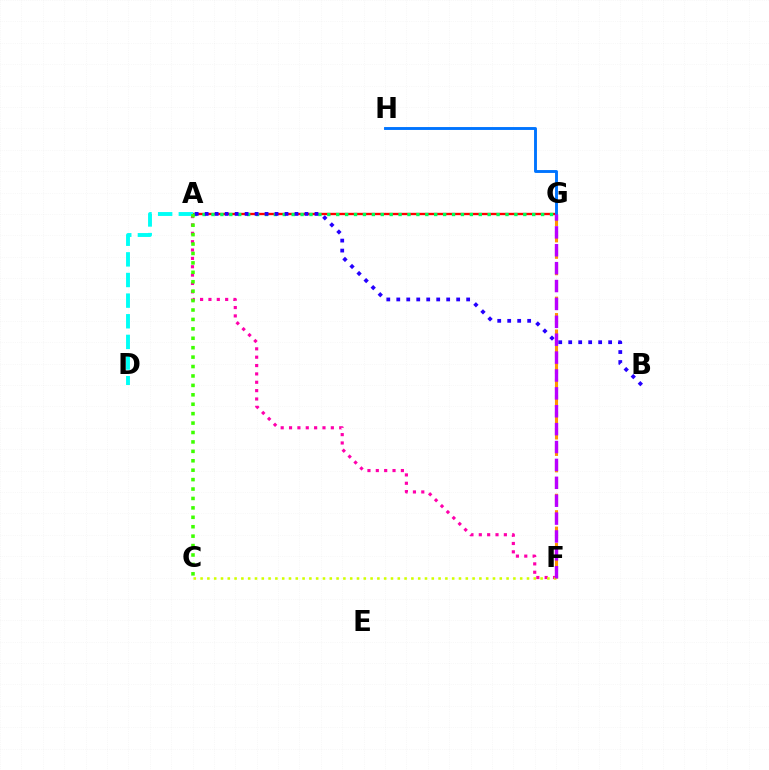{('A', 'G'): [{'color': '#ff0000', 'line_style': 'solid', 'thickness': 1.69}, {'color': '#00ff5c', 'line_style': 'dotted', 'thickness': 2.42}], ('A', 'F'): [{'color': '#ff00ac', 'line_style': 'dotted', 'thickness': 2.27}], ('C', 'F'): [{'color': '#d1ff00', 'line_style': 'dotted', 'thickness': 1.85}], ('F', 'G'): [{'color': '#ff9400', 'line_style': 'dashed', 'thickness': 2.23}, {'color': '#b900ff', 'line_style': 'dashed', 'thickness': 2.43}], ('A', 'D'): [{'color': '#00fff6', 'line_style': 'dashed', 'thickness': 2.8}], ('A', 'C'): [{'color': '#3dff00', 'line_style': 'dotted', 'thickness': 2.56}], ('G', 'H'): [{'color': '#0074ff', 'line_style': 'solid', 'thickness': 2.08}], ('A', 'B'): [{'color': '#2500ff', 'line_style': 'dotted', 'thickness': 2.71}]}